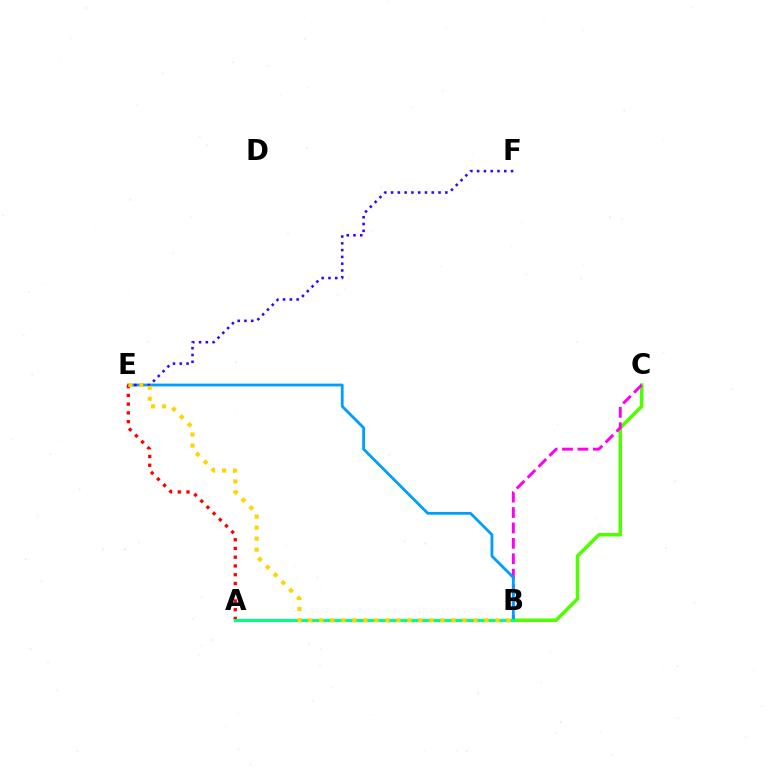{('B', 'C'): [{'color': '#4fff00', 'line_style': 'solid', 'thickness': 2.52}, {'color': '#ff00ed', 'line_style': 'dashed', 'thickness': 2.09}], ('B', 'E'): [{'color': '#009eff', 'line_style': 'solid', 'thickness': 2.01}, {'color': '#ffd500', 'line_style': 'dotted', 'thickness': 2.99}], ('A', 'E'): [{'color': '#ff0000', 'line_style': 'dotted', 'thickness': 2.38}], ('A', 'B'): [{'color': '#00ff86', 'line_style': 'solid', 'thickness': 2.23}], ('E', 'F'): [{'color': '#3700ff', 'line_style': 'dotted', 'thickness': 1.84}]}